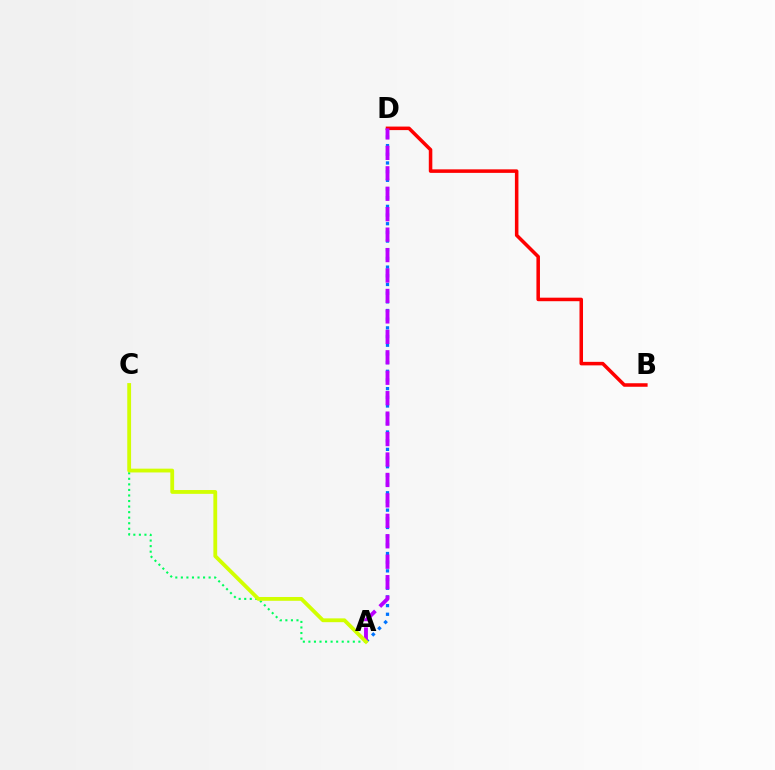{('A', 'C'): [{'color': '#00ff5c', 'line_style': 'dotted', 'thickness': 1.51}, {'color': '#d1ff00', 'line_style': 'solid', 'thickness': 2.74}], ('A', 'D'): [{'color': '#0074ff', 'line_style': 'dotted', 'thickness': 2.36}, {'color': '#b900ff', 'line_style': 'dashed', 'thickness': 2.78}], ('B', 'D'): [{'color': '#ff0000', 'line_style': 'solid', 'thickness': 2.54}]}